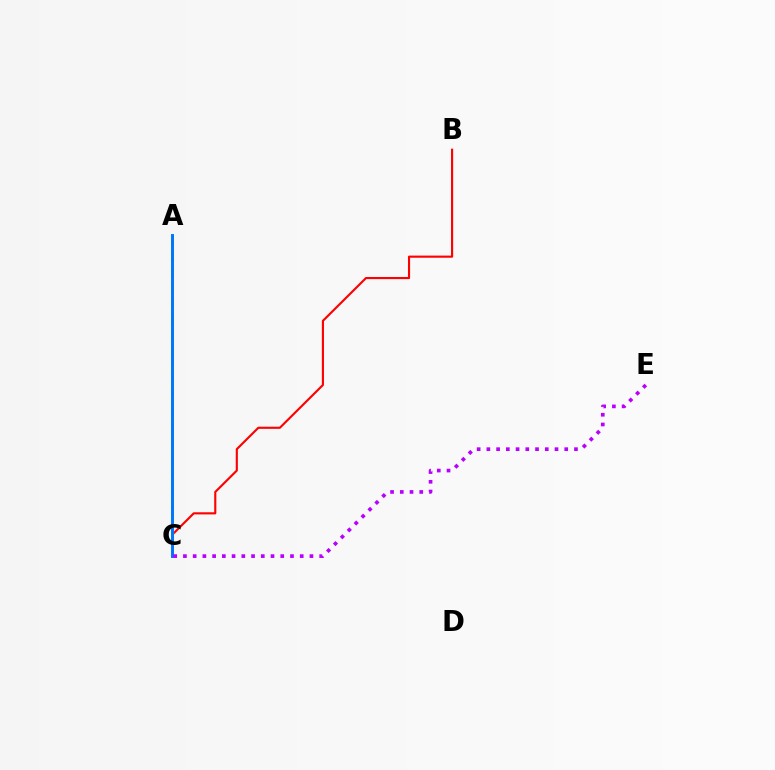{('B', 'C'): [{'color': '#ff0000', 'line_style': 'solid', 'thickness': 1.53}], ('A', 'C'): [{'color': '#00ff5c', 'line_style': 'dashed', 'thickness': 2.1}, {'color': '#d1ff00', 'line_style': 'dashed', 'thickness': 2.23}, {'color': '#0074ff', 'line_style': 'solid', 'thickness': 2.11}], ('C', 'E'): [{'color': '#b900ff', 'line_style': 'dotted', 'thickness': 2.64}]}